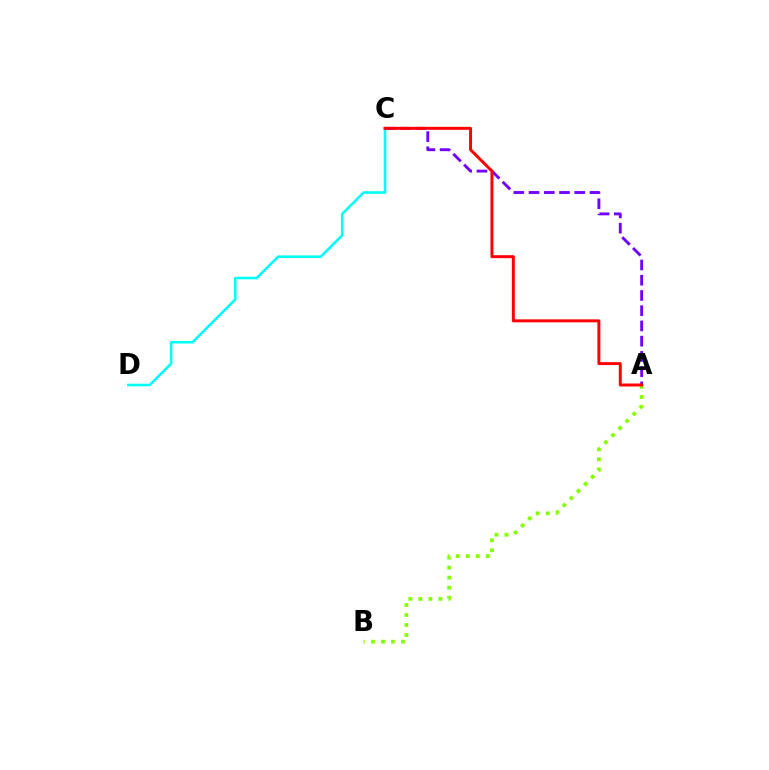{('A', 'B'): [{'color': '#84ff00', 'line_style': 'dotted', 'thickness': 2.72}], ('A', 'C'): [{'color': '#7200ff', 'line_style': 'dashed', 'thickness': 2.07}, {'color': '#ff0000', 'line_style': 'solid', 'thickness': 2.13}], ('C', 'D'): [{'color': '#00fff6', 'line_style': 'solid', 'thickness': 1.85}]}